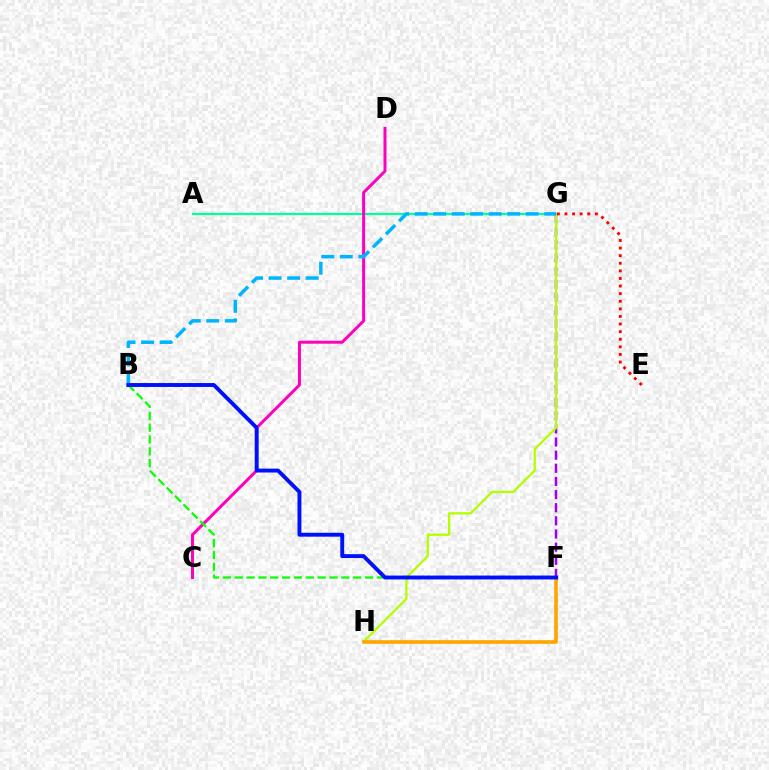{('F', 'G'): [{'color': '#9b00ff', 'line_style': 'dashed', 'thickness': 1.79}], ('A', 'G'): [{'color': '#00ff9d', 'line_style': 'solid', 'thickness': 1.57}], ('G', 'H'): [{'color': '#b3ff00', 'line_style': 'solid', 'thickness': 1.66}], ('F', 'H'): [{'color': '#ffa500', 'line_style': 'solid', 'thickness': 2.61}], ('C', 'D'): [{'color': '#ff00bd', 'line_style': 'solid', 'thickness': 2.16}], ('E', 'G'): [{'color': '#ff0000', 'line_style': 'dotted', 'thickness': 2.06}], ('B', 'F'): [{'color': '#08ff00', 'line_style': 'dashed', 'thickness': 1.61}, {'color': '#0010ff', 'line_style': 'solid', 'thickness': 2.81}], ('B', 'G'): [{'color': '#00b5ff', 'line_style': 'dashed', 'thickness': 2.52}]}